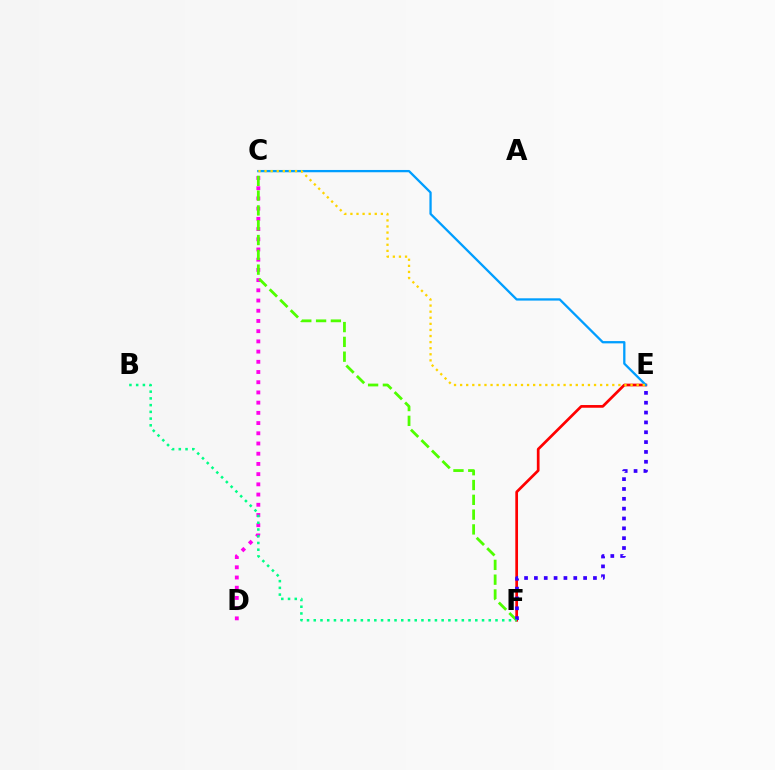{('C', 'D'): [{'color': '#ff00ed', 'line_style': 'dotted', 'thickness': 2.77}], ('E', 'F'): [{'color': '#ff0000', 'line_style': 'solid', 'thickness': 1.95}, {'color': '#3700ff', 'line_style': 'dotted', 'thickness': 2.67}], ('C', 'E'): [{'color': '#009eff', 'line_style': 'solid', 'thickness': 1.65}, {'color': '#ffd500', 'line_style': 'dotted', 'thickness': 1.65}], ('C', 'F'): [{'color': '#4fff00', 'line_style': 'dashed', 'thickness': 2.01}], ('B', 'F'): [{'color': '#00ff86', 'line_style': 'dotted', 'thickness': 1.83}]}